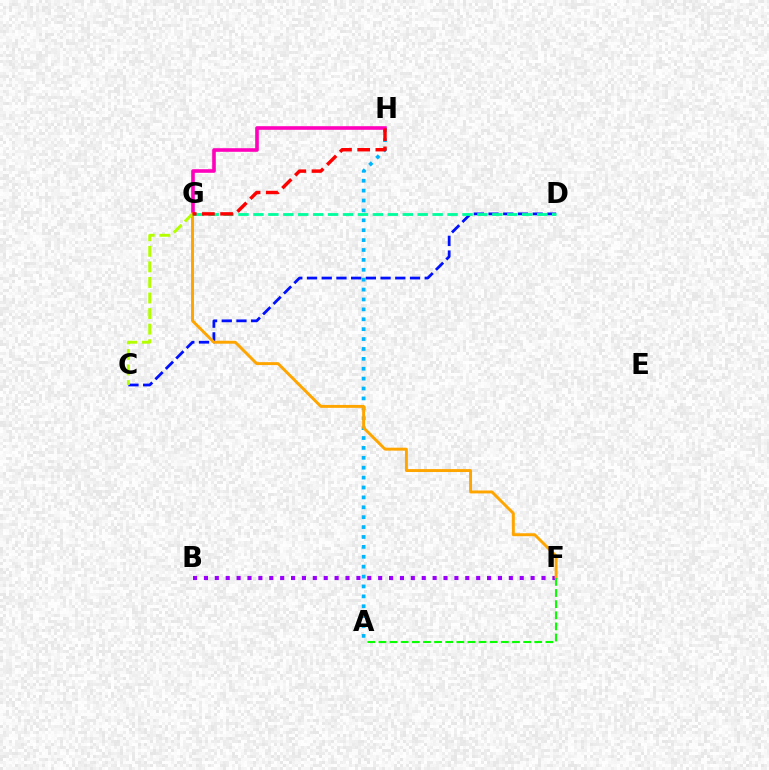{('B', 'F'): [{'color': '#9b00ff', 'line_style': 'dotted', 'thickness': 2.96}], ('A', 'H'): [{'color': '#00b5ff', 'line_style': 'dotted', 'thickness': 2.69}], ('C', 'D'): [{'color': '#0010ff', 'line_style': 'dashed', 'thickness': 2.0}], ('G', 'H'): [{'color': '#ff00bd', 'line_style': 'solid', 'thickness': 2.6}, {'color': '#ff0000', 'line_style': 'dashed', 'thickness': 2.47}], ('F', 'G'): [{'color': '#ffa500', 'line_style': 'solid', 'thickness': 2.11}], ('C', 'G'): [{'color': '#b3ff00', 'line_style': 'dashed', 'thickness': 2.11}], ('D', 'G'): [{'color': '#00ff9d', 'line_style': 'dashed', 'thickness': 2.03}], ('A', 'F'): [{'color': '#08ff00', 'line_style': 'dashed', 'thickness': 1.51}]}